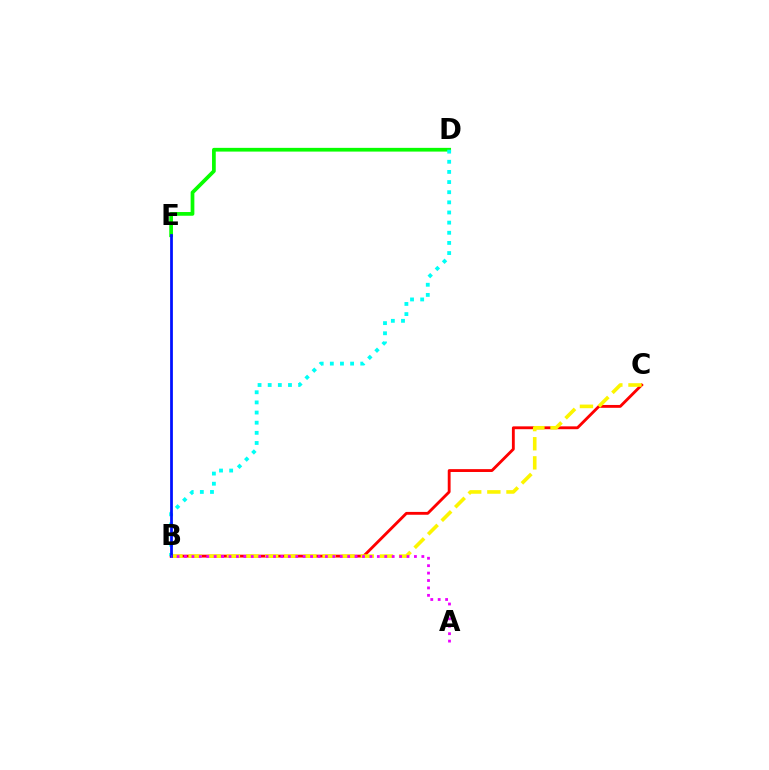{('B', 'C'): [{'color': '#ff0000', 'line_style': 'solid', 'thickness': 2.05}, {'color': '#fcf500', 'line_style': 'dashed', 'thickness': 2.6}], ('D', 'E'): [{'color': '#08ff00', 'line_style': 'solid', 'thickness': 2.68}], ('B', 'D'): [{'color': '#00fff6', 'line_style': 'dotted', 'thickness': 2.76}], ('B', 'E'): [{'color': '#0010ff', 'line_style': 'solid', 'thickness': 1.99}], ('A', 'B'): [{'color': '#ee00ff', 'line_style': 'dotted', 'thickness': 2.02}]}